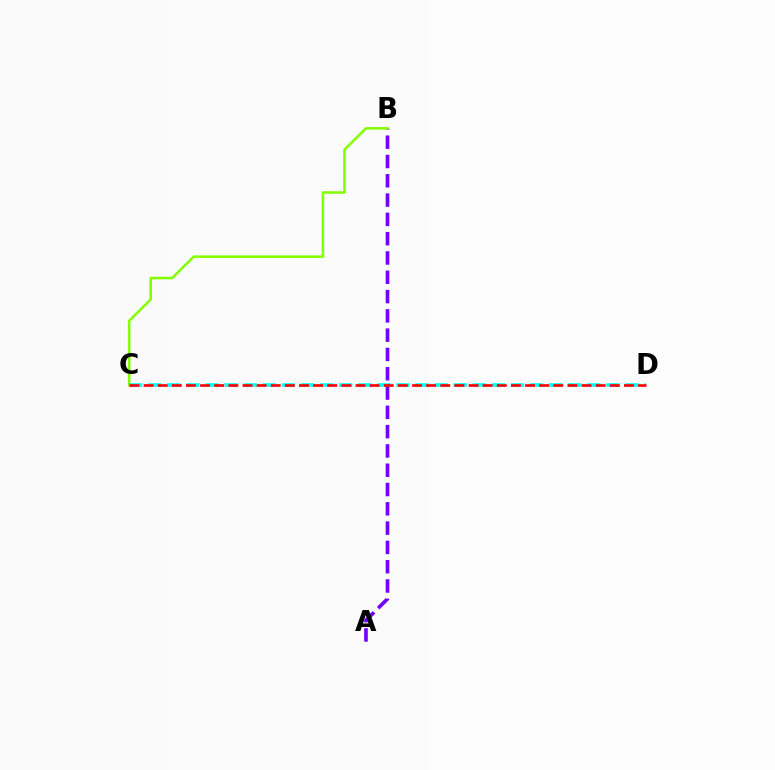{('A', 'B'): [{'color': '#7200ff', 'line_style': 'dashed', 'thickness': 2.62}], ('B', 'C'): [{'color': '#84ff00', 'line_style': 'solid', 'thickness': 1.83}], ('C', 'D'): [{'color': '#00fff6', 'line_style': 'dashed', 'thickness': 2.59}, {'color': '#ff0000', 'line_style': 'dashed', 'thickness': 1.92}]}